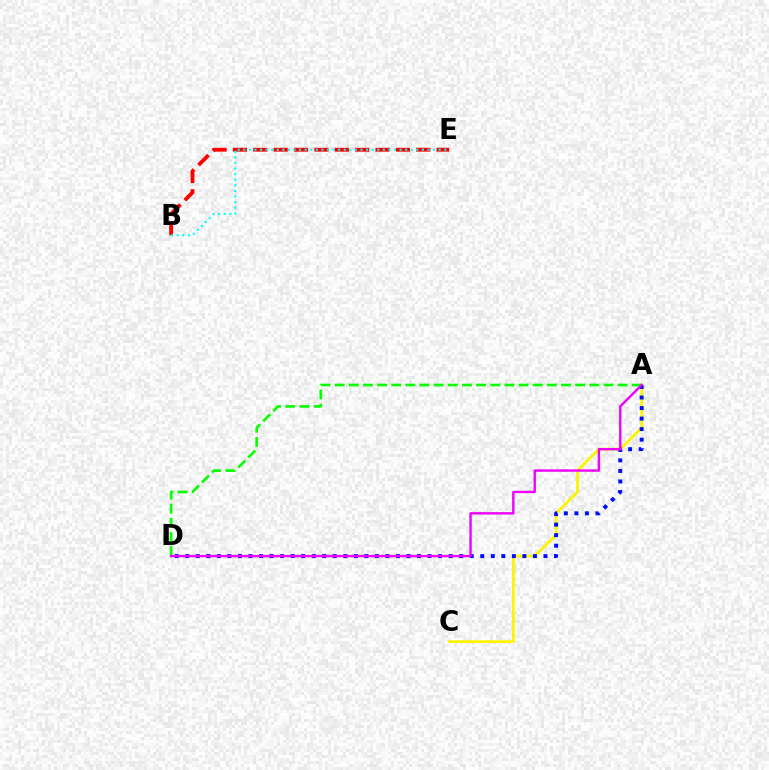{('B', 'E'): [{'color': '#ff0000', 'line_style': 'dashed', 'thickness': 2.77}, {'color': '#00fff6', 'line_style': 'dotted', 'thickness': 1.52}], ('A', 'C'): [{'color': '#fcf500', 'line_style': 'solid', 'thickness': 2.03}], ('A', 'D'): [{'color': '#08ff00', 'line_style': 'dashed', 'thickness': 1.92}, {'color': '#0010ff', 'line_style': 'dotted', 'thickness': 2.86}, {'color': '#ee00ff', 'line_style': 'solid', 'thickness': 1.72}]}